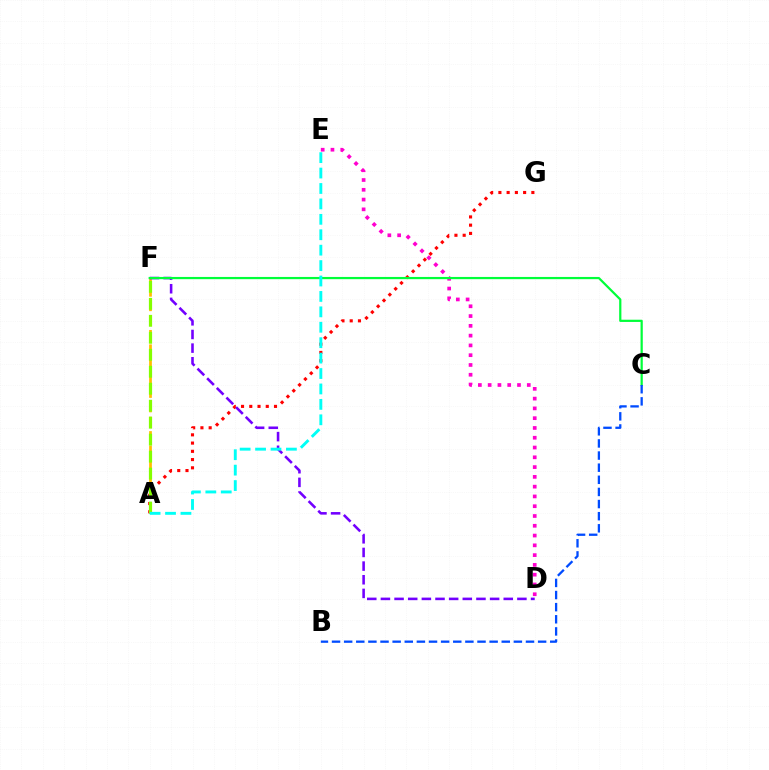{('A', 'F'): [{'color': '#ffbd00', 'line_style': 'dashed', 'thickness': 1.96}, {'color': '#84ff00', 'line_style': 'dashed', 'thickness': 2.31}], ('A', 'G'): [{'color': '#ff0000', 'line_style': 'dotted', 'thickness': 2.24}], ('D', 'F'): [{'color': '#7200ff', 'line_style': 'dashed', 'thickness': 1.85}], ('D', 'E'): [{'color': '#ff00cf', 'line_style': 'dotted', 'thickness': 2.66}], ('C', 'F'): [{'color': '#00ff39', 'line_style': 'solid', 'thickness': 1.6}], ('B', 'C'): [{'color': '#004bff', 'line_style': 'dashed', 'thickness': 1.65}], ('A', 'E'): [{'color': '#00fff6', 'line_style': 'dashed', 'thickness': 2.09}]}